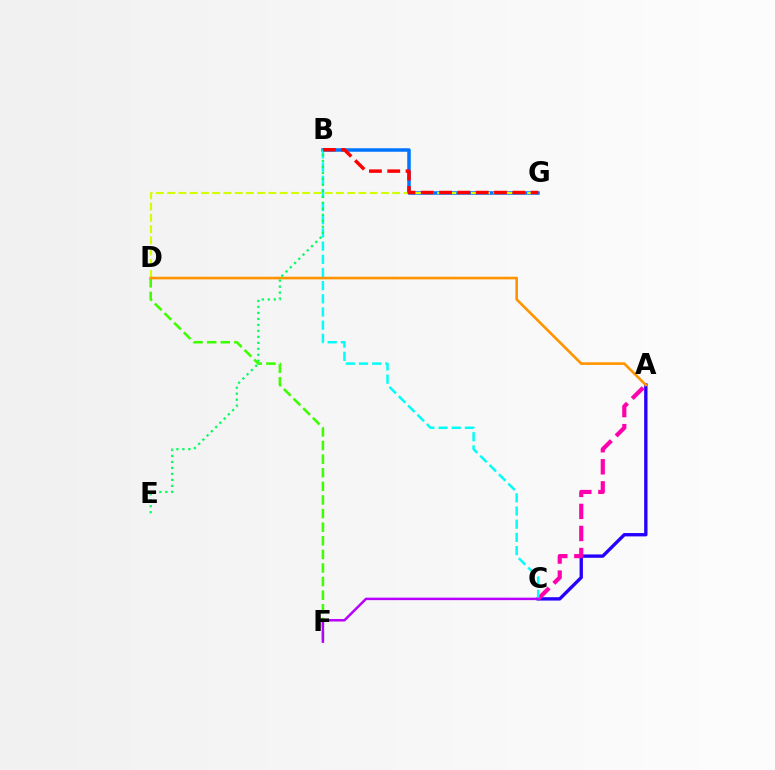{('A', 'C'): [{'color': '#2500ff', 'line_style': 'solid', 'thickness': 2.41}, {'color': '#ff00ac', 'line_style': 'dashed', 'thickness': 3.0}], ('D', 'F'): [{'color': '#3dff00', 'line_style': 'dashed', 'thickness': 1.85}], ('B', 'G'): [{'color': '#0074ff', 'line_style': 'solid', 'thickness': 2.52}, {'color': '#ff0000', 'line_style': 'dashed', 'thickness': 2.49}], ('B', 'C'): [{'color': '#00fff6', 'line_style': 'dashed', 'thickness': 1.79}], ('D', 'G'): [{'color': '#d1ff00', 'line_style': 'dashed', 'thickness': 1.53}], ('C', 'F'): [{'color': '#b900ff', 'line_style': 'solid', 'thickness': 1.78}], ('A', 'D'): [{'color': '#ff9400', 'line_style': 'solid', 'thickness': 1.89}], ('B', 'E'): [{'color': '#00ff5c', 'line_style': 'dotted', 'thickness': 1.63}]}